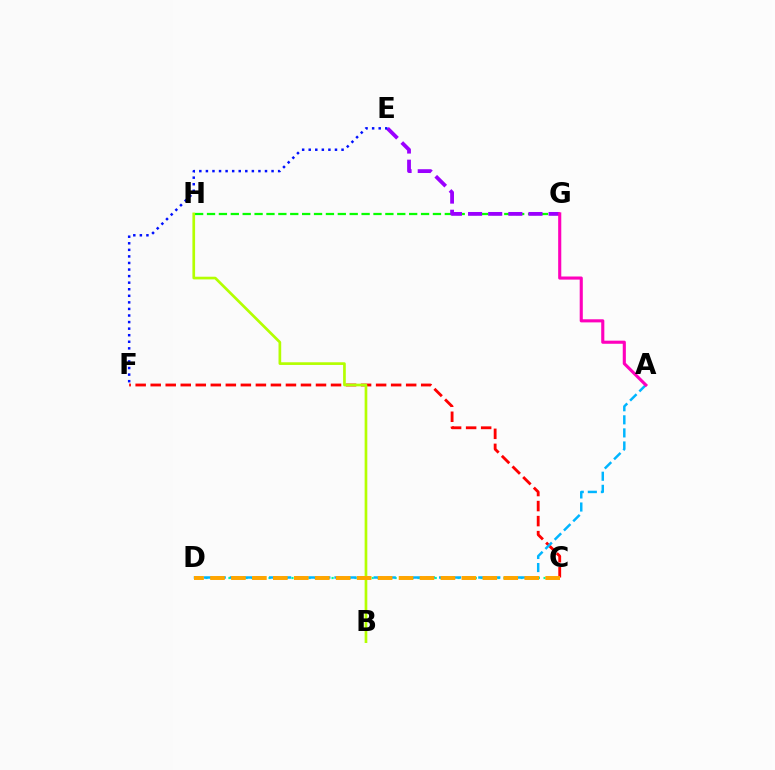{('C', 'F'): [{'color': '#ff0000', 'line_style': 'dashed', 'thickness': 2.04}], ('G', 'H'): [{'color': '#08ff00', 'line_style': 'dashed', 'thickness': 1.62}], ('E', 'G'): [{'color': '#9b00ff', 'line_style': 'dashed', 'thickness': 2.74}], ('C', 'D'): [{'color': '#00ff9d', 'line_style': 'dotted', 'thickness': 1.56}, {'color': '#ffa500', 'line_style': 'dashed', 'thickness': 2.85}], ('A', 'D'): [{'color': '#00b5ff', 'line_style': 'dashed', 'thickness': 1.78}], ('A', 'G'): [{'color': '#ff00bd', 'line_style': 'solid', 'thickness': 2.24}], ('E', 'F'): [{'color': '#0010ff', 'line_style': 'dotted', 'thickness': 1.78}], ('B', 'H'): [{'color': '#b3ff00', 'line_style': 'solid', 'thickness': 1.93}]}